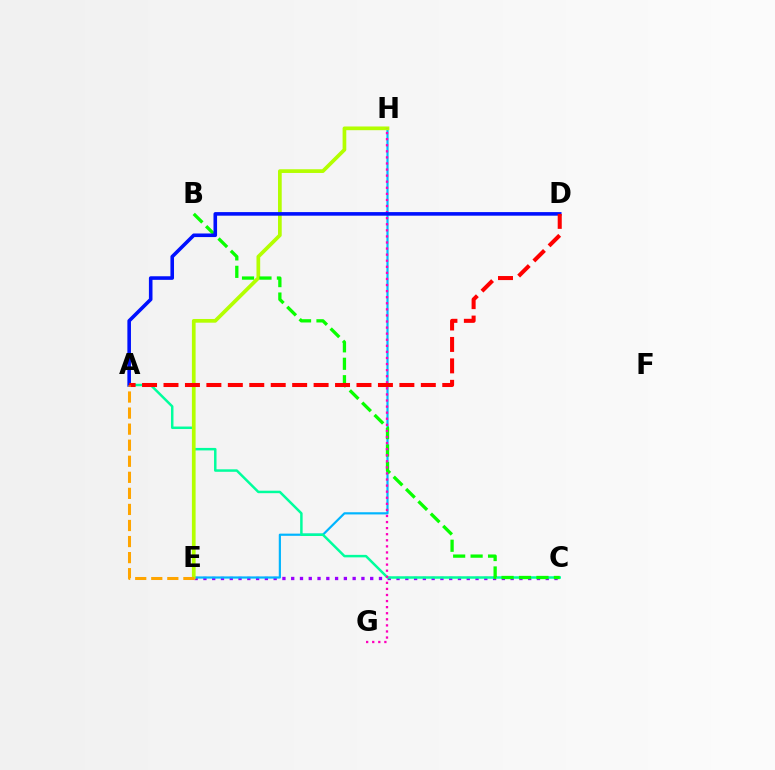{('C', 'E'): [{'color': '#9b00ff', 'line_style': 'dotted', 'thickness': 2.38}], ('E', 'H'): [{'color': '#00b5ff', 'line_style': 'solid', 'thickness': 1.58}, {'color': '#b3ff00', 'line_style': 'solid', 'thickness': 2.67}], ('A', 'C'): [{'color': '#00ff9d', 'line_style': 'solid', 'thickness': 1.79}], ('B', 'C'): [{'color': '#08ff00', 'line_style': 'dashed', 'thickness': 2.37}], ('G', 'H'): [{'color': '#ff00bd', 'line_style': 'dotted', 'thickness': 1.65}], ('A', 'D'): [{'color': '#0010ff', 'line_style': 'solid', 'thickness': 2.58}, {'color': '#ff0000', 'line_style': 'dashed', 'thickness': 2.91}], ('A', 'E'): [{'color': '#ffa500', 'line_style': 'dashed', 'thickness': 2.18}]}